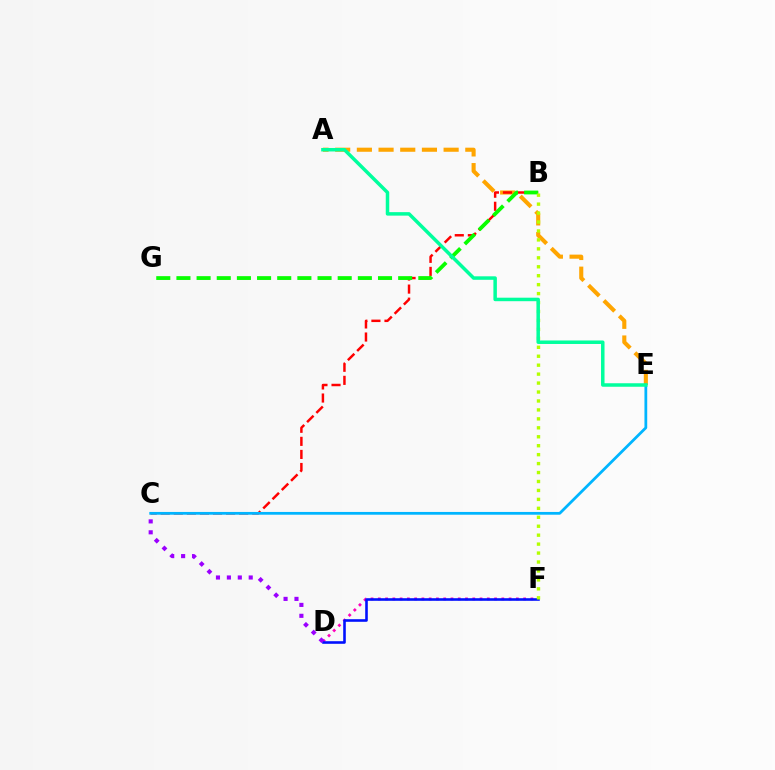{('D', 'F'): [{'color': '#ff00bd', 'line_style': 'dotted', 'thickness': 1.97}, {'color': '#0010ff', 'line_style': 'solid', 'thickness': 1.87}], ('A', 'E'): [{'color': '#ffa500', 'line_style': 'dashed', 'thickness': 2.95}, {'color': '#00ff9d', 'line_style': 'solid', 'thickness': 2.51}], ('B', 'C'): [{'color': '#ff0000', 'line_style': 'dashed', 'thickness': 1.78}], ('B', 'G'): [{'color': '#08ff00', 'line_style': 'dashed', 'thickness': 2.74}], ('C', 'D'): [{'color': '#9b00ff', 'line_style': 'dotted', 'thickness': 2.97}], ('B', 'F'): [{'color': '#b3ff00', 'line_style': 'dotted', 'thickness': 2.43}], ('C', 'E'): [{'color': '#00b5ff', 'line_style': 'solid', 'thickness': 1.99}]}